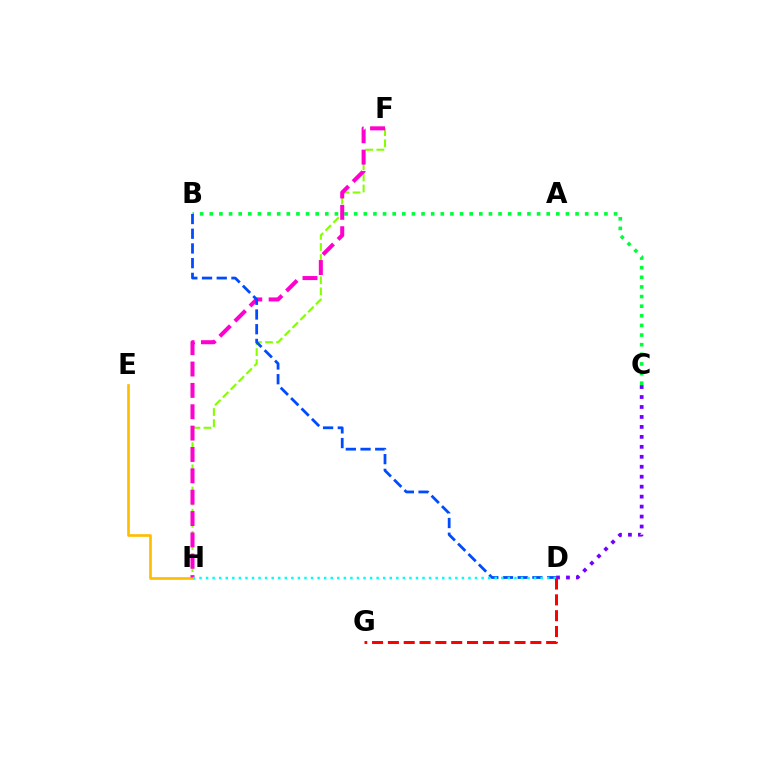{('F', 'H'): [{'color': '#84ff00', 'line_style': 'dashed', 'thickness': 1.51}, {'color': '#ff00cf', 'line_style': 'dashed', 'thickness': 2.9}], ('B', 'C'): [{'color': '#00ff39', 'line_style': 'dotted', 'thickness': 2.62}], ('C', 'D'): [{'color': '#7200ff', 'line_style': 'dotted', 'thickness': 2.71}], ('E', 'H'): [{'color': '#ffbd00', 'line_style': 'solid', 'thickness': 1.92}], ('B', 'D'): [{'color': '#004bff', 'line_style': 'dashed', 'thickness': 2.0}], ('D', 'H'): [{'color': '#00fff6', 'line_style': 'dotted', 'thickness': 1.78}], ('D', 'G'): [{'color': '#ff0000', 'line_style': 'dashed', 'thickness': 2.15}]}